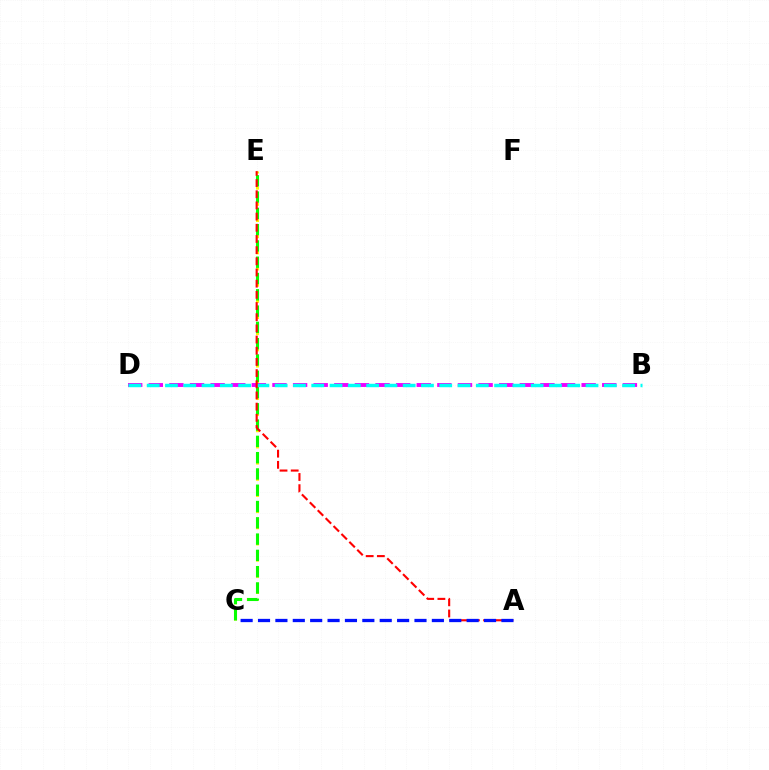{('C', 'E'): [{'color': '#fcf500', 'line_style': 'dotted', 'thickness': 2.2}, {'color': '#08ff00', 'line_style': 'dashed', 'thickness': 2.21}], ('B', 'D'): [{'color': '#ee00ff', 'line_style': 'dashed', 'thickness': 2.8}, {'color': '#00fff6', 'line_style': 'dashed', 'thickness': 2.48}], ('A', 'E'): [{'color': '#ff0000', 'line_style': 'dashed', 'thickness': 1.52}], ('A', 'C'): [{'color': '#0010ff', 'line_style': 'dashed', 'thickness': 2.36}]}